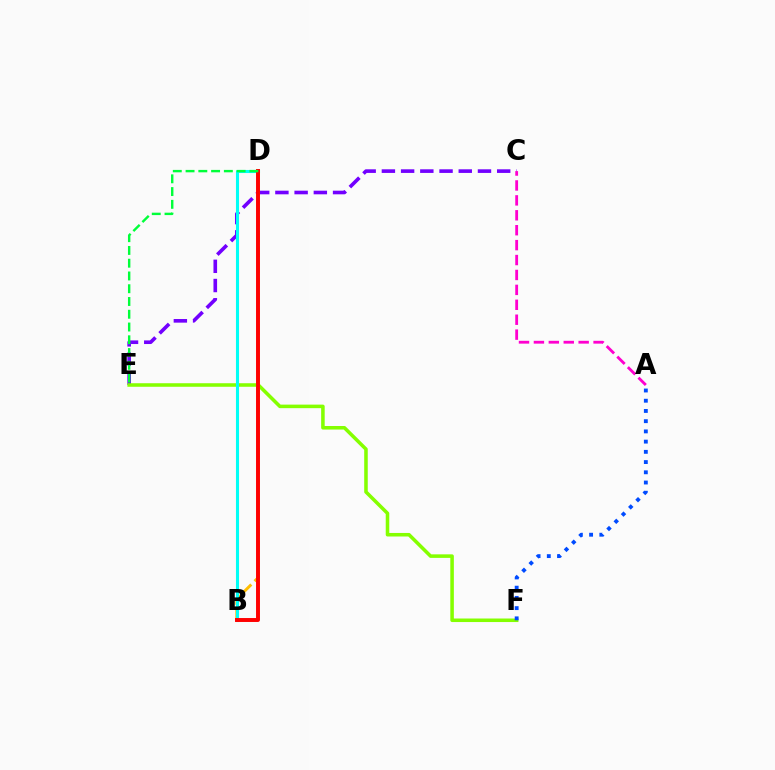{('C', 'E'): [{'color': '#7200ff', 'line_style': 'dashed', 'thickness': 2.61}], ('B', 'D'): [{'color': '#ffbd00', 'line_style': 'dashed', 'thickness': 2.11}, {'color': '#00fff6', 'line_style': 'solid', 'thickness': 2.22}, {'color': '#ff0000', 'line_style': 'solid', 'thickness': 2.83}], ('E', 'F'): [{'color': '#84ff00', 'line_style': 'solid', 'thickness': 2.55}], ('A', 'C'): [{'color': '#ff00cf', 'line_style': 'dashed', 'thickness': 2.03}], ('A', 'F'): [{'color': '#004bff', 'line_style': 'dotted', 'thickness': 2.78}], ('D', 'E'): [{'color': '#00ff39', 'line_style': 'dashed', 'thickness': 1.73}]}